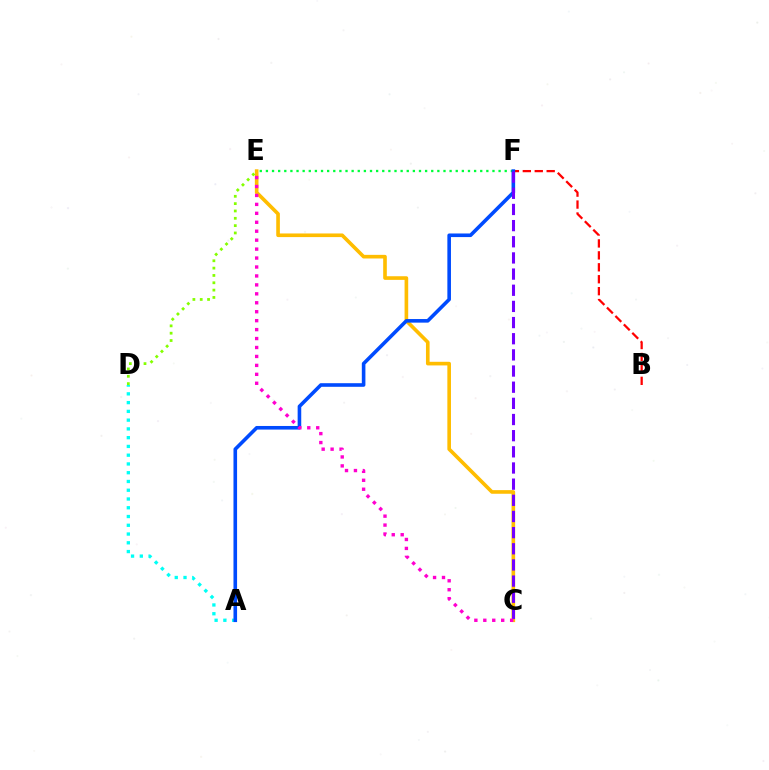{('A', 'D'): [{'color': '#00fff6', 'line_style': 'dotted', 'thickness': 2.38}], ('B', 'F'): [{'color': '#ff0000', 'line_style': 'dashed', 'thickness': 1.62}], ('C', 'E'): [{'color': '#ffbd00', 'line_style': 'solid', 'thickness': 2.62}, {'color': '#ff00cf', 'line_style': 'dotted', 'thickness': 2.43}], ('E', 'F'): [{'color': '#00ff39', 'line_style': 'dotted', 'thickness': 1.66}], ('A', 'F'): [{'color': '#004bff', 'line_style': 'solid', 'thickness': 2.59}], ('C', 'F'): [{'color': '#7200ff', 'line_style': 'dashed', 'thickness': 2.2}], ('D', 'E'): [{'color': '#84ff00', 'line_style': 'dotted', 'thickness': 1.99}]}